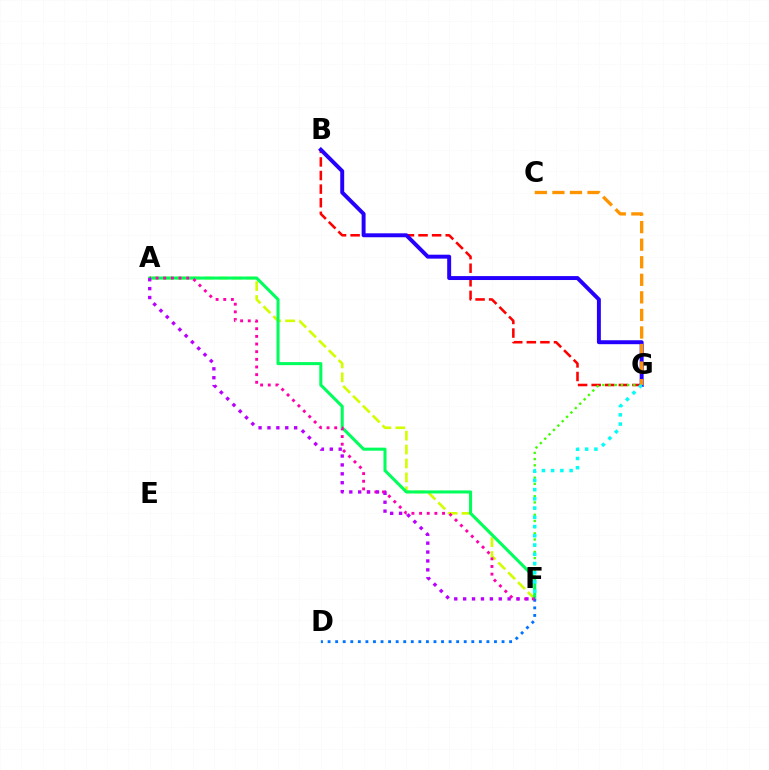{('A', 'F'): [{'color': '#d1ff00', 'line_style': 'dashed', 'thickness': 1.89}, {'color': '#00ff5c', 'line_style': 'solid', 'thickness': 2.2}, {'color': '#ff00ac', 'line_style': 'dotted', 'thickness': 2.08}, {'color': '#b900ff', 'line_style': 'dotted', 'thickness': 2.42}], ('B', 'G'): [{'color': '#ff0000', 'line_style': 'dashed', 'thickness': 1.85}, {'color': '#2500ff', 'line_style': 'solid', 'thickness': 2.84}], ('F', 'G'): [{'color': '#3dff00', 'line_style': 'dotted', 'thickness': 1.68}, {'color': '#00fff6', 'line_style': 'dotted', 'thickness': 2.51}], ('D', 'F'): [{'color': '#0074ff', 'line_style': 'dotted', 'thickness': 2.05}], ('C', 'G'): [{'color': '#ff9400', 'line_style': 'dashed', 'thickness': 2.39}]}